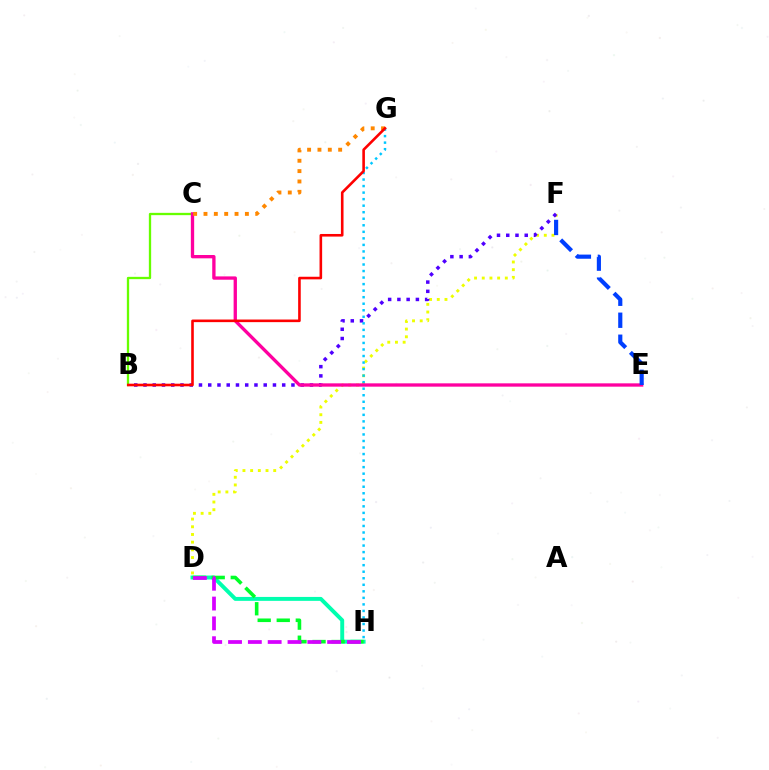{('D', 'F'): [{'color': '#eeff00', 'line_style': 'dotted', 'thickness': 2.09}], ('D', 'H'): [{'color': '#00ffaf', 'line_style': 'solid', 'thickness': 2.83}, {'color': '#00ff27', 'line_style': 'dashed', 'thickness': 2.59}, {'color': '#d600ff', 'line_style': 'dashed', 'thickness': 2.69}], ('B', 'F'): [{'color': '#4f00ff', 'line_style': 'dotted', 'thickness': 2.51}], ('G', 'H'): [{'color': '#00c7ff', 'line_style': 'dotted', 'thickness': 1.78}], ('B', 'C'): [{'color': '#66ff00', 'line_style': 'solid', 'thickness': 1.66}], ('C', 'E'): [{'color': '#ff00a0', 'line_style': 'solid', 'thickness': 2.39}], ('C', 'G'): [{'color': '#ff8800', 'line_style': 'dotted', 'thickness': 2.81}], ('E', 'F'): [{'color': '#003fff', 'line_style': 'dashed', 'thickness': 2.99}], ('B', 'G'): [{'color': '#ff0000', 'line_style': 'solid', 'thickness': 1.88}]}